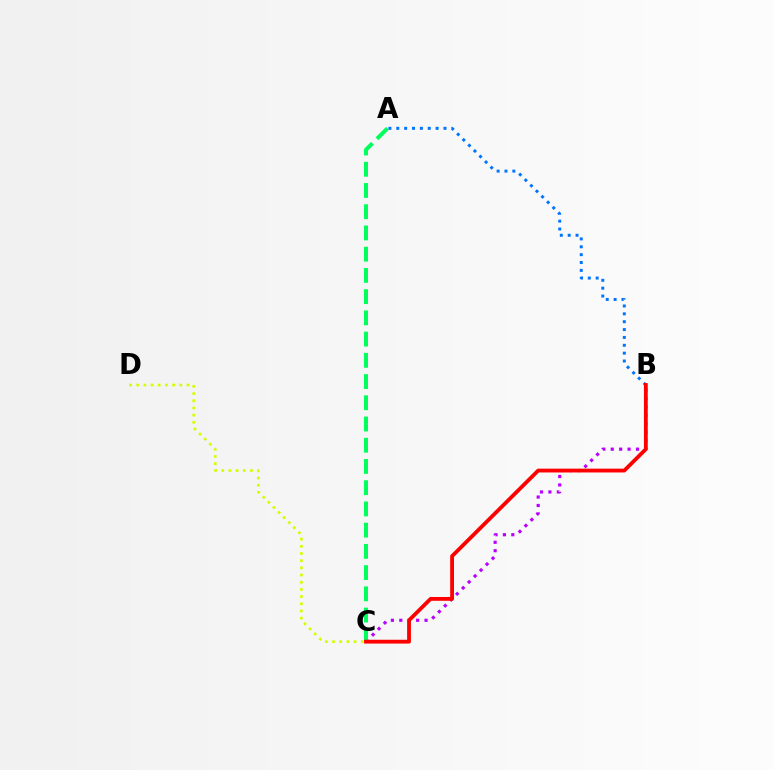{('B', 'C'): [{'color': '#b900ff', 'line_style': 'dotted', 'thickness': 2.29}, {'color': '#ff0000', 'line_style': 'solid', 'thickness': 2.74}], ('A', 'C'): [{'color': '#00ff5c', 'line_style': 'dashed', 'thickness': 2.88}], ('A', 'B'): [{'color': '#0074ff', 'line_style': 'dotted', 'thickness': 2.14}], ('C', 'D'): [{'color': '#d1ff00', 'line_style': 'dotted', 'thickness': 1.95}]}